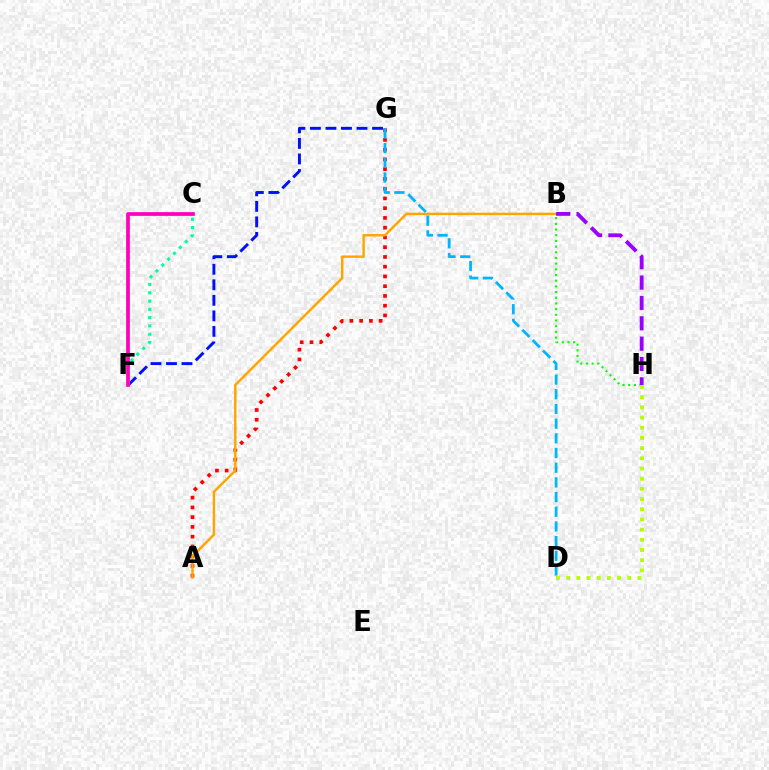{('A', 'G'): [{'color': '#ff0000', 'line_style': 'dotted', 'thickness': 2.65}], ('A', 'B'): [{'color': '#ffa500', 'line_style': 'solid', 'thickness': 1.76}], ('D', 'G'): [{'color': '#00b5ff', 'line_style': 'dashed', 'thickness': 1.99}], ('F', 'G'): [{'color': '#0010ff', 'line_style': 'dashed', 'thickness': 2.11}], ('B', 'H'): [{'color': '#08ff00', 'line_style': 'dotted', 'thickness': 1.54}, {'color': '#9b00ff', 'line_style': 'dashed', 'thickness': 2.76}], ('C', 'F'): [{'color': '#00ff9d', 'line_style': 'dotted', 'thickness': 2.25}, {'color': '#ff00bd', 'line_style': 'solid', 'thickness': 2.68}], ('D', 'H'): [{'color': '#b3ff00', 'line_style': 'dotted', 'thickness': 2.77}]}